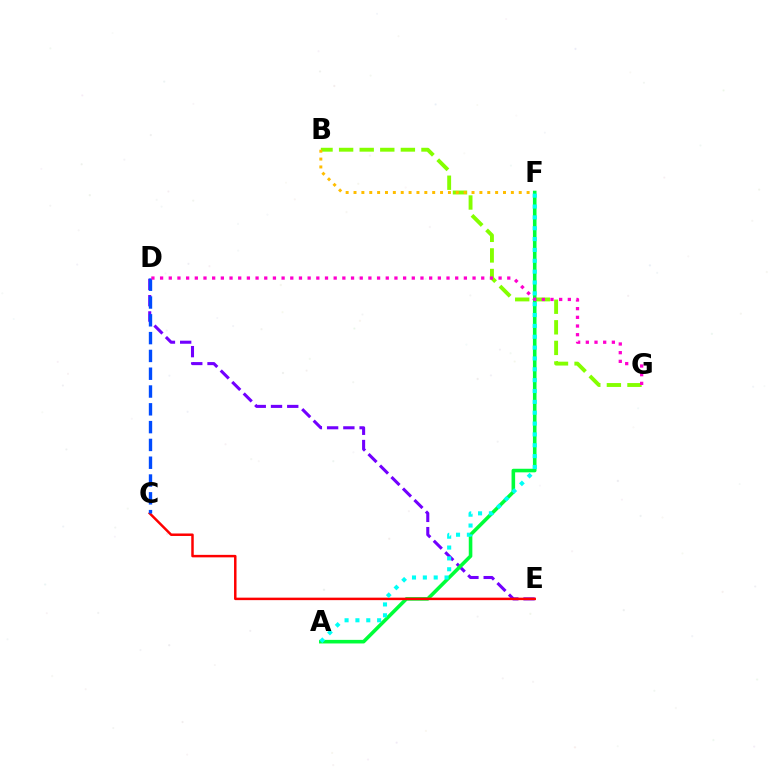{('B', 'G'): [{'color': '#84ff00', 'line_style': 'dashed', 'thickness': 2.8}], ('B', 'F'): [{'color': '#ffbd00', 'line_style': 'dotted', 'thickness': 2.14}], ('D', 'E'): [{'color': '#7200ff', 'line_style': 'dashed', 'thickness': 2.21}], ('A', 'F'): [{'color': '#00ff39', 'line_style': 'solid', 'thickness': 2.58}, {'color': '#00fff6', 'line_style': 'dotted', 'thickness': 2.95}], ('C', 'E'): [{'color': '#ff0000', 'line_style': 'solid', 'thickness': 1.79}], ('C', 'D'): [{'color': '#004bff', 'line_style': 'dashed', 'thickness': 2.42}], ('D', 'G'): [{'color': '#ff00cf', 'line_style': 'dotted', 'thickness': 2.36}]}